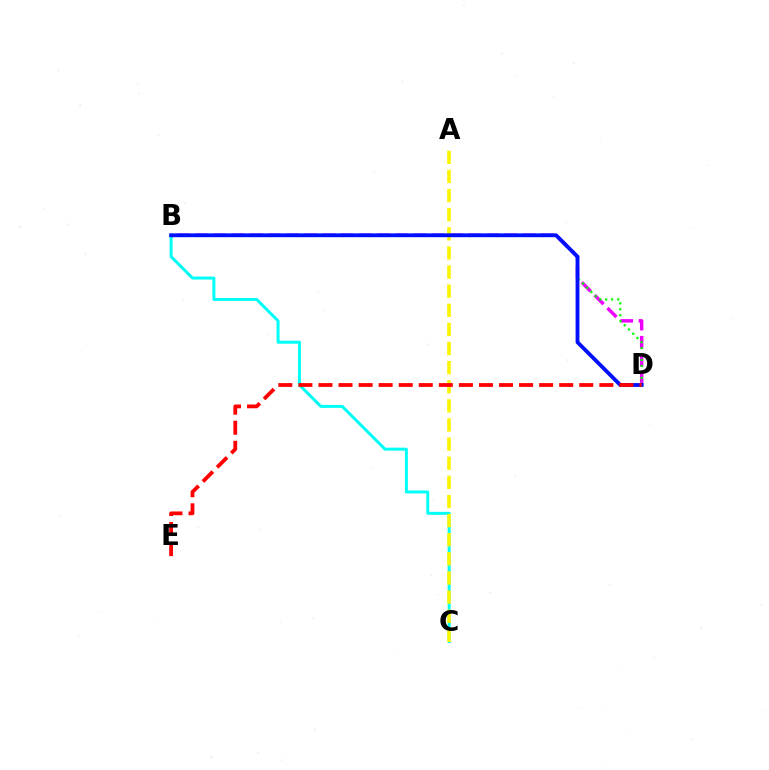{('B', 'D'): [{'color': '#ee00ff', 'line_style': 'dashed', 'thickness': 2.47}, {'color': '#08ff00', 'line_style': 'dotted', 'thickness': 1.62}, {'color': '#0010ff', 'line_style': 'solid', 'thickness': 2.76}], ('B', 'C'): [{'color': '#00fff6', 'line_style': 'solid', 'thickness': 2.14}], ('A', 'C'): [{'color': '#fcf500', 'line_style': 'dashed', 'thickness': 2.6}], ('D', 'E'): [{'color': '#ff0000', 'line_style': 'dashed', 'thickness': 2.73}]}